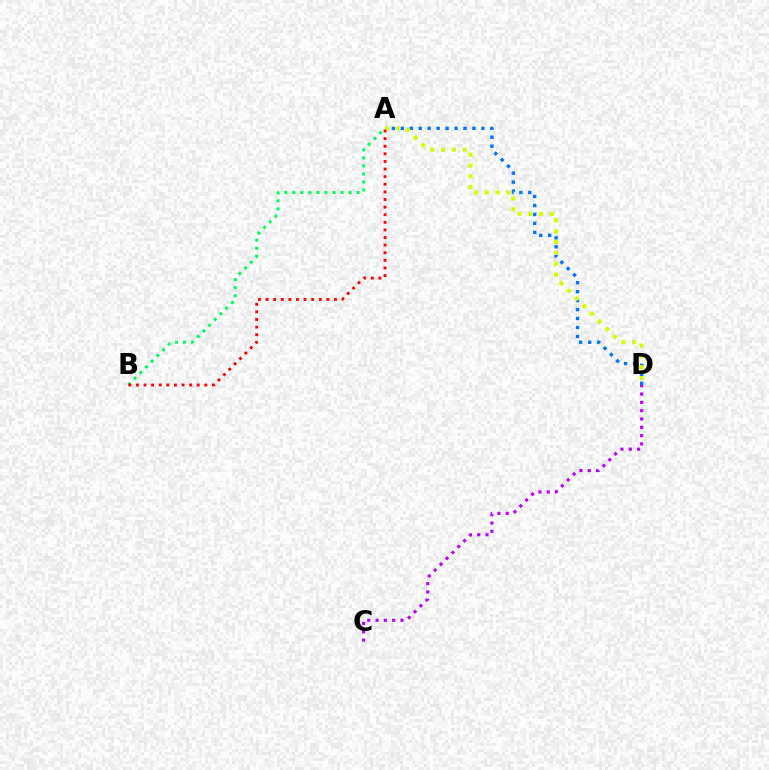{('A', 'B'): [{'color': '#00ff5c', 'line_style': 'dotted', 'thickness': 2.18}, {'color': '#ff0000', 'line_style': 'dotted', 'thickness': 2.07}], ('A', 'D'): [{'color': '#0074ff', 'line_style': 'dotted', 'thickness': 2.43}, {'color': '#d1ff00', 'line_style': 'dotted', 'thickness': 2.94}], ('C', 'D'): [{'color': '#b900ff', 'line_style': 'dotted', 'thickness': 2.26}]}